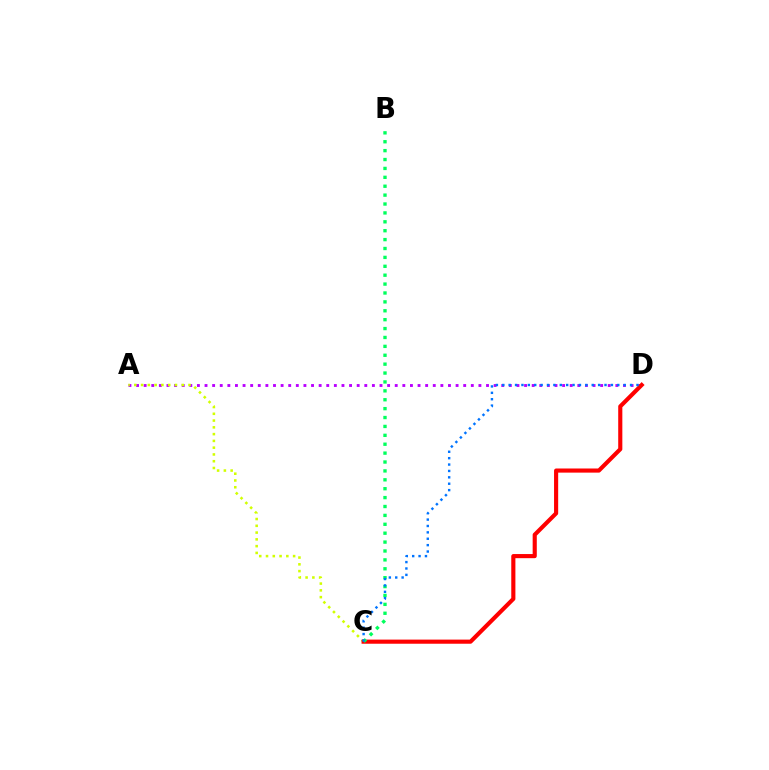{('A', 'D'): [{'color': '#b900ff', 'line_style': 'dotted', 'thickness': 2.07}], ('A', 'C'): [{'color': '#d1ff00', 'line_style': 'dotted', 'thickness': 1.84}], ('C', 'D'): [{'color': '#ff0000', 'line_style': 'solid', 'thickness': 2.97}, {'color': '#0074ff', 'line_style': 'dotted', 'thickness': 1.74}], ('B', 'C'): [{'color': '#00ff5c', 'line_style': 'dotted', 'thickness': 2.42}]}